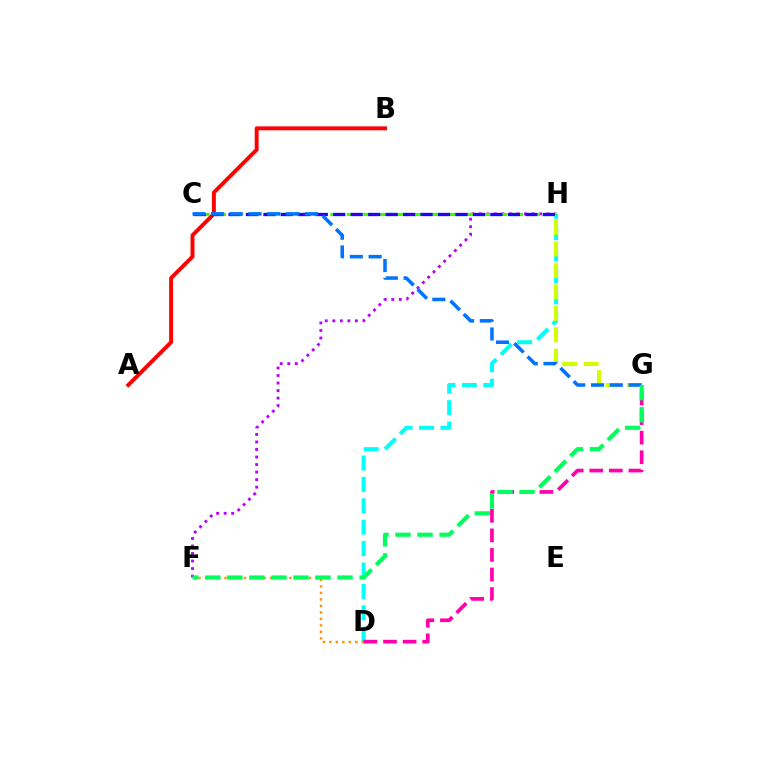{('D', 'H'): [{'color': '#00fff6', 'line_style': 'dashed', 'thickness': 2.91}], ('F', 'H'): [{'color': '#b900ff', 'line_style': 'dotted', 'thickness': 2.05}], ('G', 'H'): [{'color': '#d1ff00', 'line_style': 'dashed', 'thickness': 2.91}], ('C', 'H'): [{'color': '#3dff00', 'line_style': 'dashed', 'thickness': 2.24}, {'color': '#2500ff', 'line_style': 'dashed', 'thickness': 2.37}], ('A', 'B'): [{'color': '#ff0000', 'line_style': 'solid', 'thickness': 2.83}], ('D', 'F'): [{'color': '#ff9400', 'line_style': 'dotted', 'thickness': 1.76}], ('D', 'G'): [{'color': '#ff00ac', 'line_style': 'dashed', 'thickness': 2.66}], ('C', 'G'): [{'color': '#0074ff', 'line_style': 'dashed', 'thickness': 2.55}], ('F', 'G'): [{'color': '#00ff5c', 'line_style': 'dashed', 'thickness': 2.99}]}